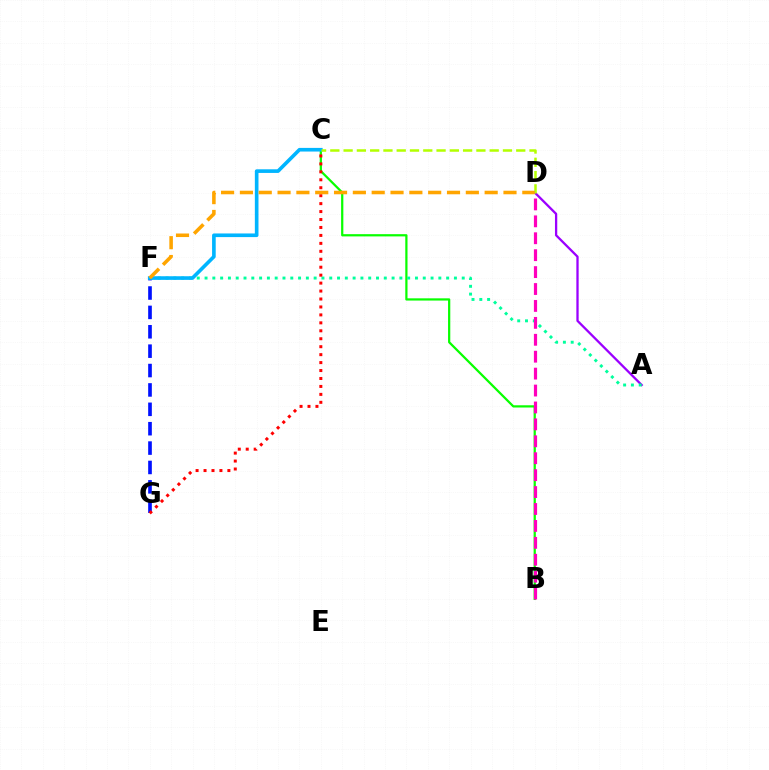{('B', 'C'): [{'color': '#08ff00', 'line_style': 'solid', 'thickness': 1.61}], ('A', 'D'): [{'color': '#9b00ff', 'line_style': 'solid', 'thickness': 1.65}], ('A', 'F'): [{'color': '#00ff9d', 'line_style': 'dotted', 'thickness': 2.12}], ('F', 'G'): [{'color': '#0010ff', 'line_style': 'dashed', 'thickness': 2.63}], ('C', 'G'): [{'color': '#ff0000', 'line_style': 'dotted', 'thickness': 2.16}], ('C', 'F'): [{'color': '#00b5ff', 'line_style': 'solid', 'thickness': 2.62}], ('C', 'D'): [{'color': '#b3ff00', 'line_style': 'dashed', 'thickness': 1.8}], ('B', 'D'): [{'color': '#ff00bd', 'line_style': 'dashed', 'thickness': 2.3}], ('D', 'F'): [{'color': '#ffa500', 'line_style': 'dashed', 'thickness': 2.56}]}